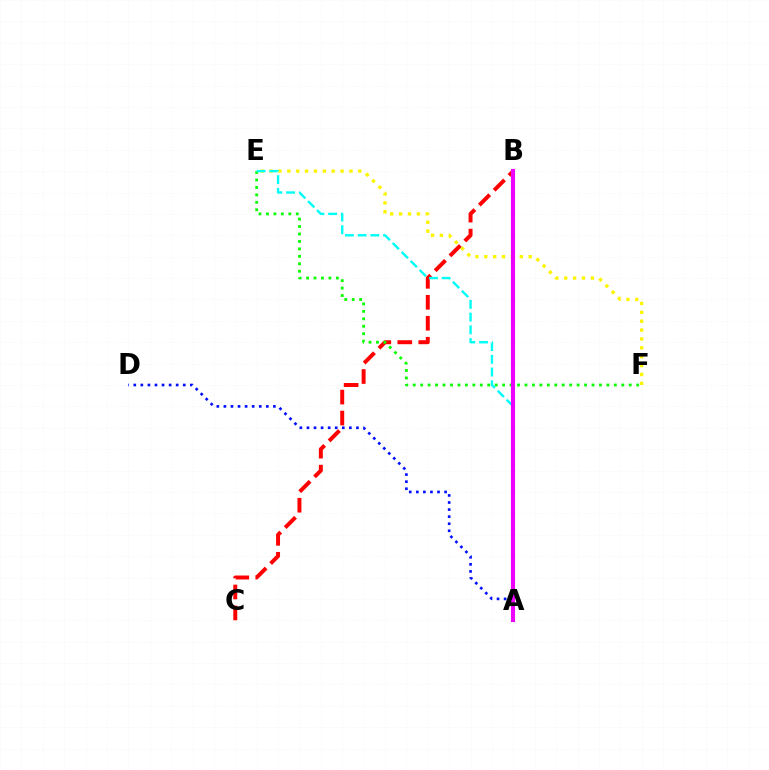{('B', 'C'): [{'color': '#ff0000', 'line_style': 'dashed', 'thickness': 2.85}], ('E', 'F'): [{'color': '#fcf500', 'line_style': 'dotted', 'thickness': 2.41}, {'color': '#08ff00', 'line_style': 'dotted', 'thickness': 2.02}], ('A', 'E'): [{'color': '#00fff6', 'line_style': 'dashed', 'thickness': 1.73}], ('A', 'D'): [{'color': '#0010ff', 'line_style': 'dotted', 'thickness': 1.92}], ('A', 'B'): [{'color': '#ee00ff', 'line_style': 'solid', 'thickness': 2.95}]}